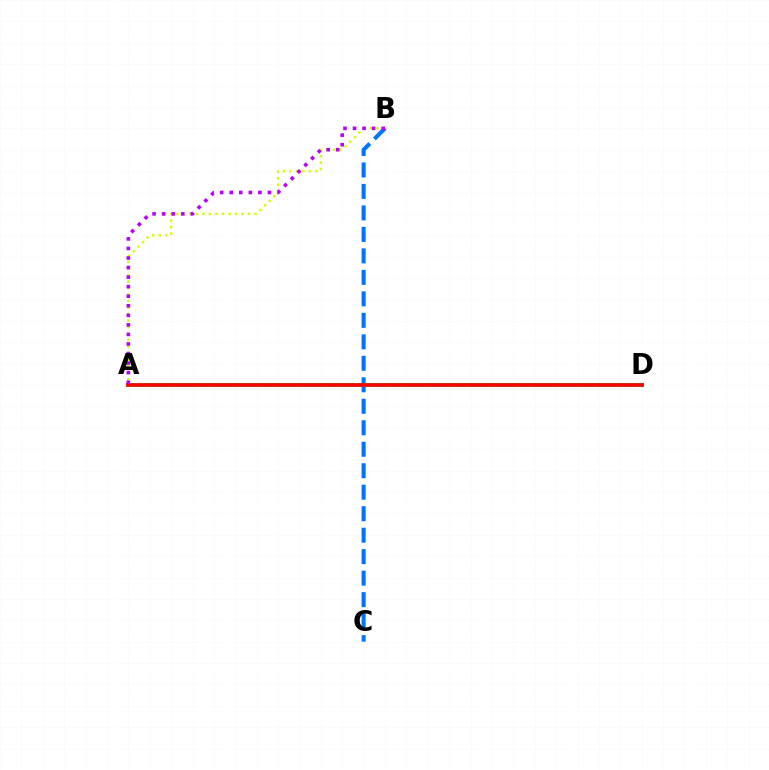{('A', 'B'): [{'color': '#d1ff00', 'line_style': 'dotted', 'thickness': 1.77}, {'color': '#b900ff', 'line_style': 'dotted', 'thickness': 2.6}], ('A', 'D'): [{'color': '#00ff5c', 'line_style': 'solid', 'thickness': 2.86}, {'color': '#ff0000', 'line_style': 'solid', 'thickness': 2.63}], ('B', 'C'): [{'color': '#0074ff', 'line_style': 'dashed', 'thickness': 2.92}]}